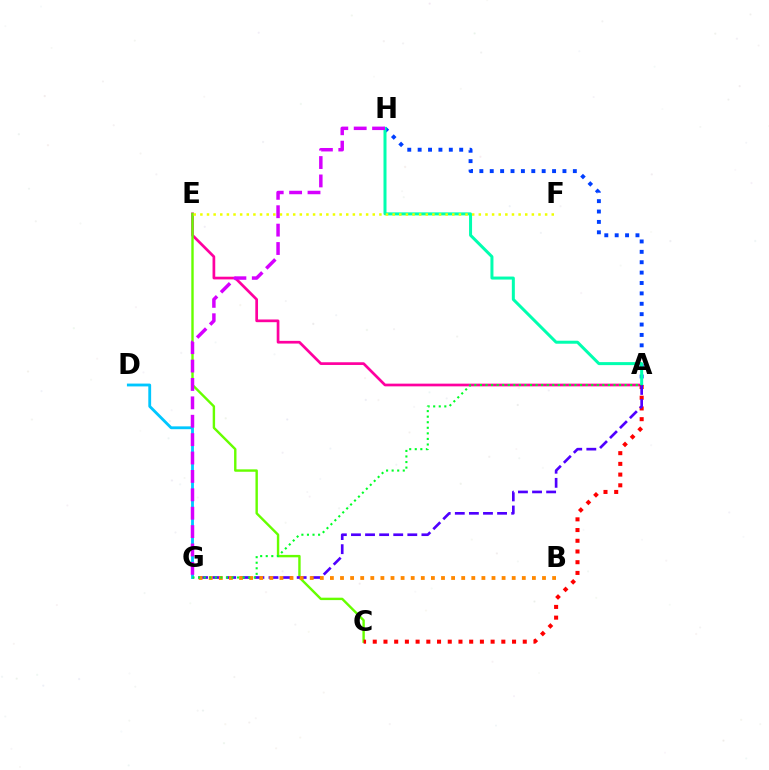{('A', 'E'): [{'color': '#ff00a0', 'line_style': 'solid', 'thickness': 1.95}], ('C', 'E'): [{'color': '#66ff00', 'line_style': 'solid', 'thickness': 1.73}], ('A', 'H'): [{'color': '#003fff', 'line_style': 'dotted', 'thickness': 2.82}, {'color': '#00ffaf', 'line_style': 'solid', 'thickness': 2.16}], ('A', 'C'): [{'color': '#ff0000', 'line_style': 'dotted', 'thickness': 2.91}], ('A', 'G'): [{'color': '#4f00ff', 'line_style': 'dashed', 'thickness': 1.91}, {'color': '#00ff27', 'line_style': 'dotted', 'thickness': 1.51}], ('D', 'G'): [{'color': '#00c7ff', 'line_style': 'solid', 'thickness': 2.04}], ('B', 'G'): [{'color': '#ff8800', 'line_style': 'dotted', 'thickness': 2.74}], ('E', 'F'): [{'color': '#eeff00', 'line_style': 'dotted', 'thickness': 1.8}], ('G', 'H'): [{'color': '#d600ff', 'line_style': 'dashed', 'thickness': 2.5}]}